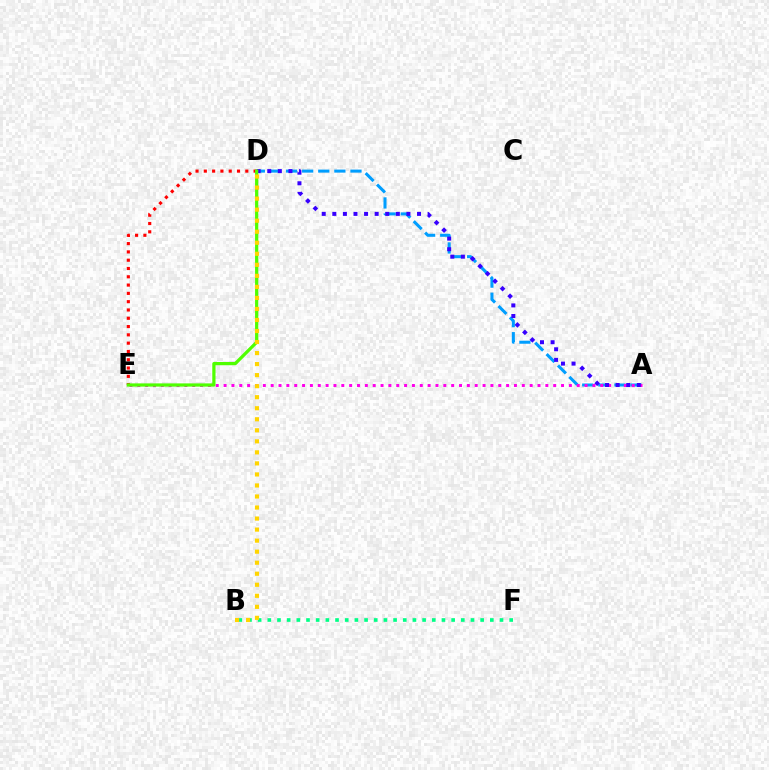{('A', 'D'): [{'color': '#009eff', 'line_style': 'dashed', 'thickness': 2.19}, {'color': '#3700ff', 'line_style': 'dotted', 'thickness': 2.88}], ('D', 'E'): [{'color': '#ff0000', 'line_style': 'dotted', 'thickness': 2.25}, {'color': '#4fff00', 'line_style': 'solid', 'thickness': 2.32}], ('A', 'E'): [{'color': '#ff00ed', 'line_style': 'dotted', 'thickness': 2.13}], ('B', 'F'): [{'color': '#00ff86', 'line_style': 'dotted', 'thickness': 2.63}], ('B', 'D'): [{'color': '#ffd500', 'line_style': 'dotted', 'thickness': 3.0}]}